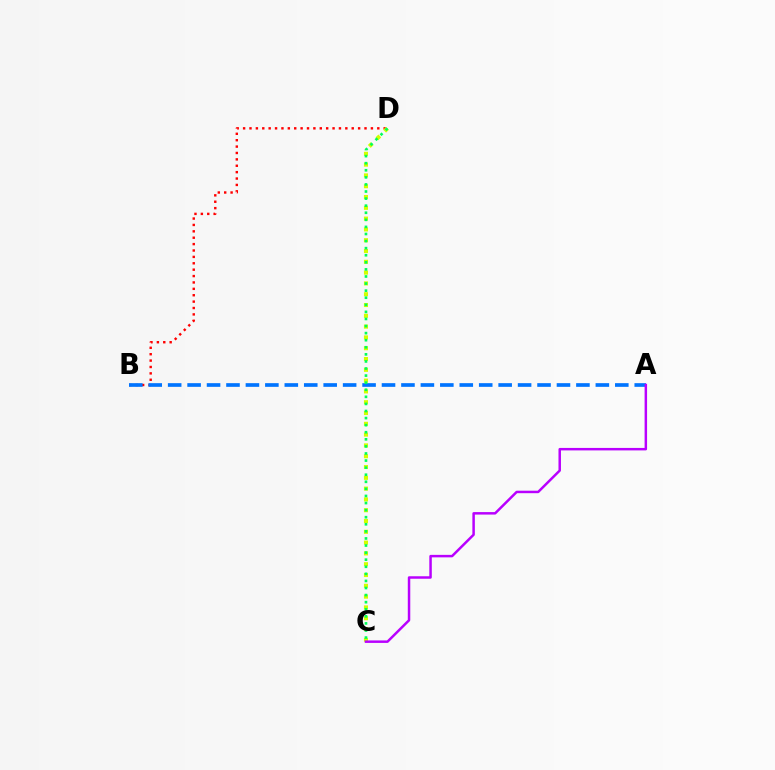{('B', 'D'): [{'color': '#ff0000', 'line_style': 'dotted', 'thickness': 1.74}], ('C', 'D'): [{'color': '#d1ff00', 'line_style': 'dotted', 'thickness': 2.93}, {'color': '#00ff5c', 'line_style': 'dotted', 'thickness': 1.92}], ('A', 'B'): [{'color': '#0074ff', 'line_style': 'dashed', 'thickness': 2.64}], ('A', 'C'): [{'color': '#b900ff', 'line_style': 'solid', 'thickness': 1.79}]}